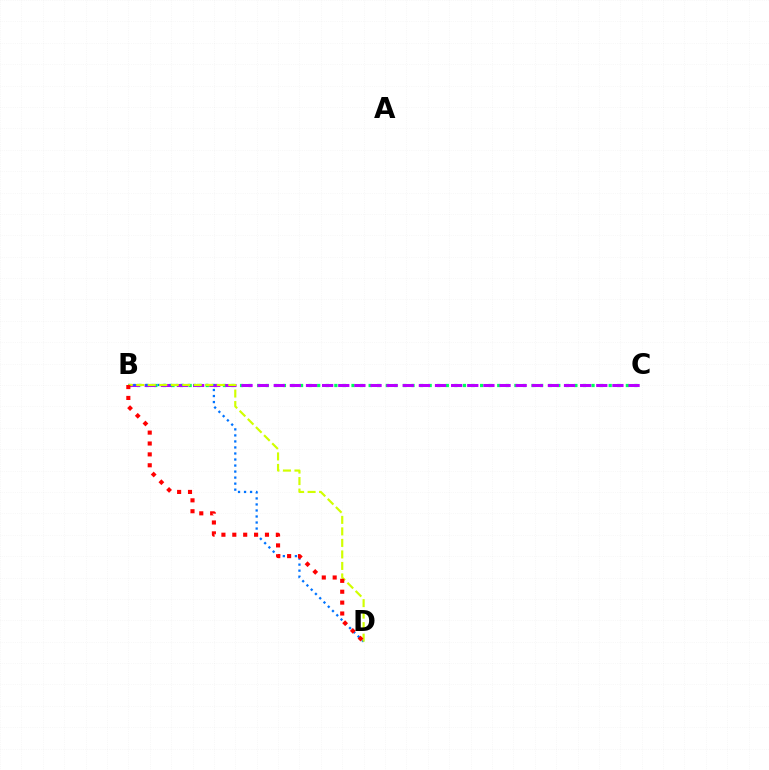{('B', 'C'): [{'color': '#00ff5c', 'line_style': 'dotted', 'thickness': 2.33}, {'color': '#b900ff', 'line_style': 'dashed', 'thickness': 2.19}], ('B', 'D'): [{'color': '#0074ff', 'line_style': 'dotted', 'thickness': 1.64}, {'color': '#d1ff00', 'line_style': 'dashed', 'thickness': 1.56}, {'color': '#ff0000', 'line_style': 'dotted', 'thickness': 2.96}]}